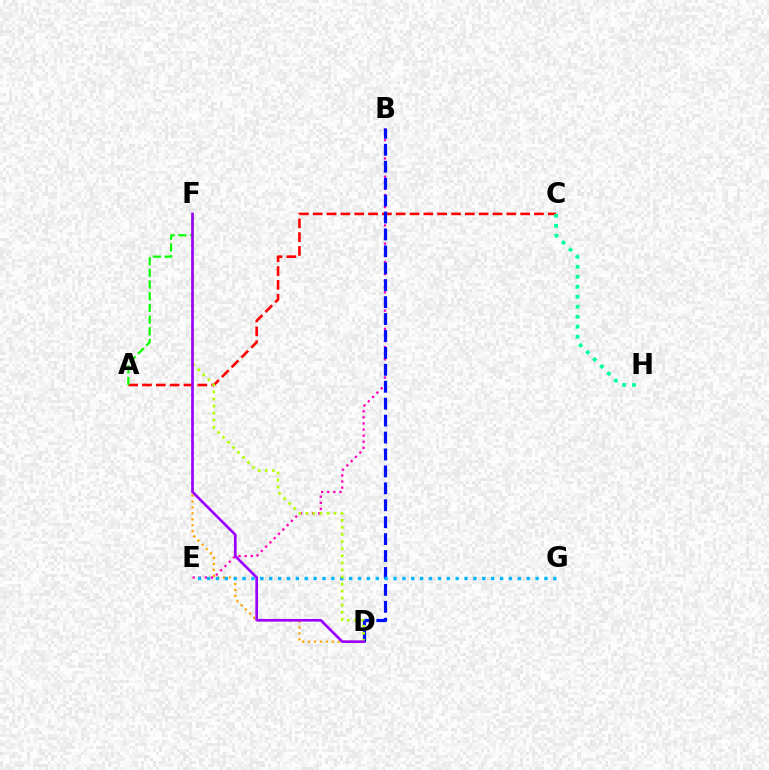{('A', 'C'): [{'color': '#ff0000', 'line_style': 'dashed', 'thickness': 1.88}], ('A', 'F'): [{'color': '#08ff00', 'line_style': 'dashed', 'thickness': 1.59}], ('D', 'F'): [{'color': '#ffa500', 'line_style': 'dotted', 'thickness': 1.61}, {'color': '#b3ff00', 'line_style': 'dotted', 'thickness': 1.92}, {'color': '#9b00ff', 'line_style': 'solid', 'thickness': 1.92}], ('B', 'E'): [{'color': '#ff00bd', 'line_style': 'dotted', 'thickness': 1.65}], ('B', 'D'): [{'color': '#0010ff', 'line_style': 'dashed', 'thickness': 2.3}], ('E', 'G'): [{'color': '#00b5ff', 'line_style': 'dotted', 'thickness': 2.41}], ('C', 'H'): [{'color': '#00ff9d', 'line_style': 'dotted', 'thickness': 2.71}]}